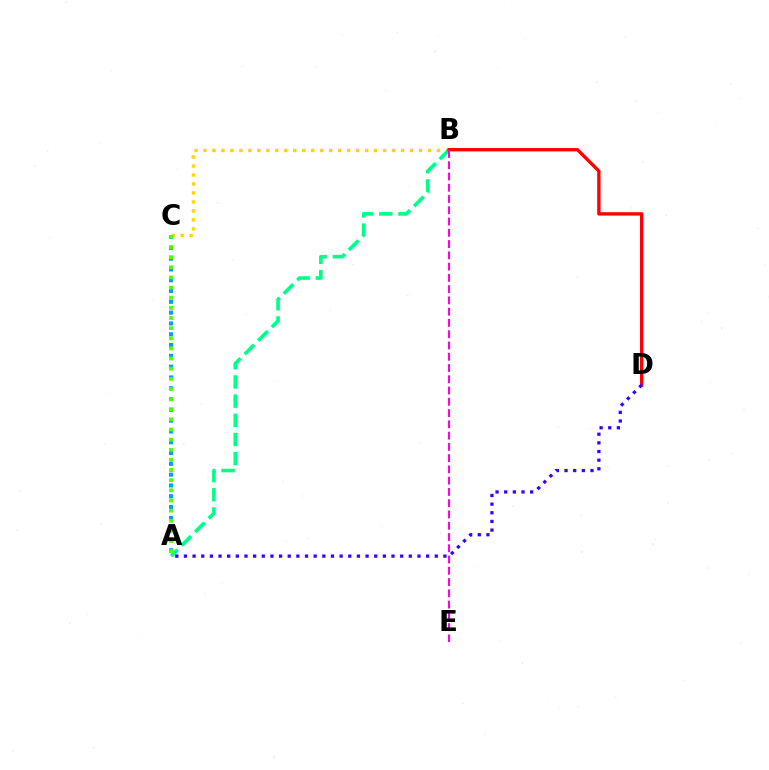{('B', 'C'): [{'color': '#ffd500', 'line_style': 'dotted', 'thickness': 2.44}], ('A', 'C'): [{'color': '#009eff', 'line_style': 'dotted', 'thickness': 2.93}, {'color': '#4fff00', 'line_style': 'dotted', 'thickness': 2.75}], ('A', 'B'): [{'color': '#00ff86', 'line_style': 'dashed', 'thickness': 2.6}], ('B', 'D'): [{'color': '#ff0000', 'line_style': 'solid', 'thickness': 2.42}], ('A', 'D'): [{'color': '#3700ff', 'line_style': 'dotted', 'thickness': 2.35}], ('B', 'E'): [{'color': '#ff00ed', 'line_style': 'dashed', 'thickness': 1.53}]}